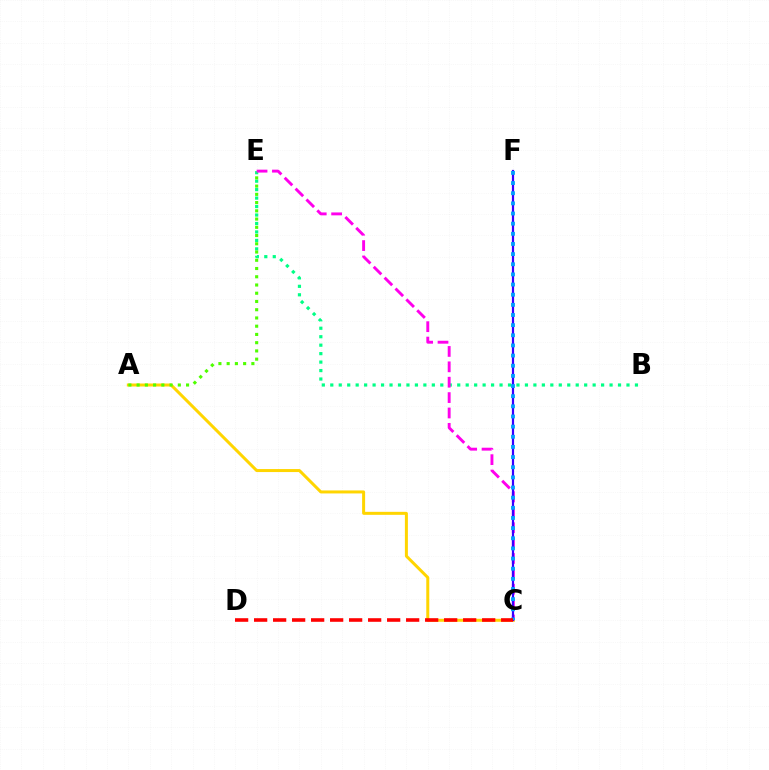{('A', 'C'): [{'color': '#ffd500', 'line_style': 'solid', 'thickness': 2.16}], ('B', 'E'): [{'color': '#00ff86', 'line_style': 'dotted', 'thickness': 2.3}], ('C', 'E'): [{'color': '#ff00ed', 'line_style': 'dashed', 'thickness': 2.09}], ('C', 'F'): [{'color': '#3700ff', 'line_style': 'solid', 'thickness': 1.6}, {'color': '#009eff', 'line_style': 'dotted', 'thickness': 2.76}], ('A', 'E'): [{'color': '#4fff00', 'line_style': 'dotted', 'thickness': 2.24}], ('C', 'D'): [{'color': '#ff0000', 'line_style': 'dashed', 'thickness': 2.58}]}